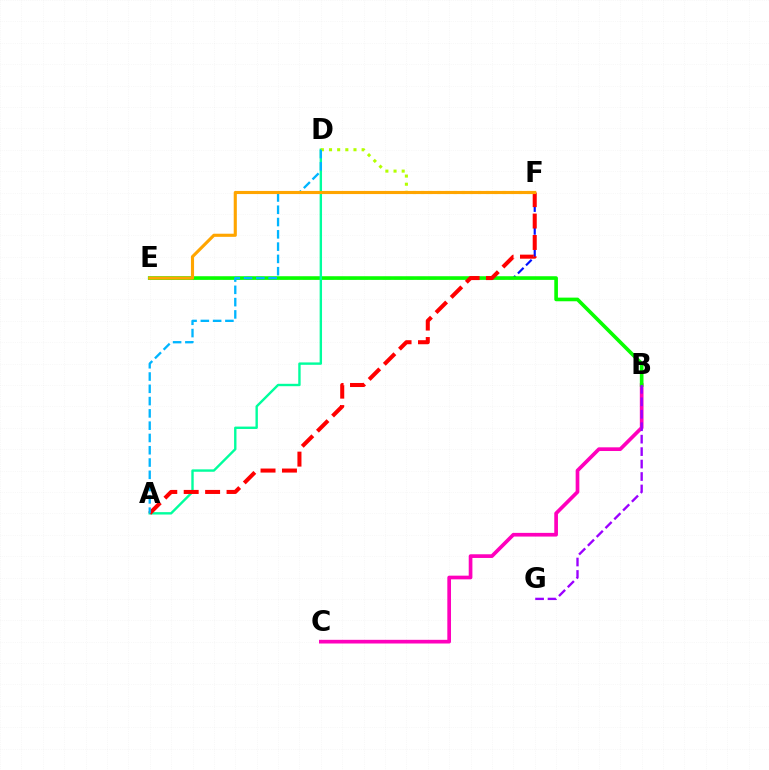{('E', 'F'): [{'color': '#0010ff', 'line_style': 'dashed', 'thickness': 1.55}, {'color': '#ffa500', 'line_style': 'solid', 'thickness': 2.25}], ('B', 'C'): [{'color': '#ff00bd', 'line_style': 'solid', 'thickness': 2.65}], ('B', 'E'): [{'color': '#08ff00', 'line_style': 'solid', 'thickness': 2.63}], ('A', 'D'): [{'color': '#00ff9d', 'line_style': 'solid', 'thickness': 1.72}, {'color': '#00b5ff', 'line_style': 'dashed', 'thickness': 1.67}], ('A', 'F'): [{'color': '#ff0000', 'line_style': 'dashed', 'thickness': 2.91}], ('B', 'G'): [{'color': '#9b00ff', 'line_style': 'dashed', 'thickness': 1.69}], ('D', 'F'): [{'color': '#b3ff00', 'line_style': 'dotted', 'thickness': 2.22}]}